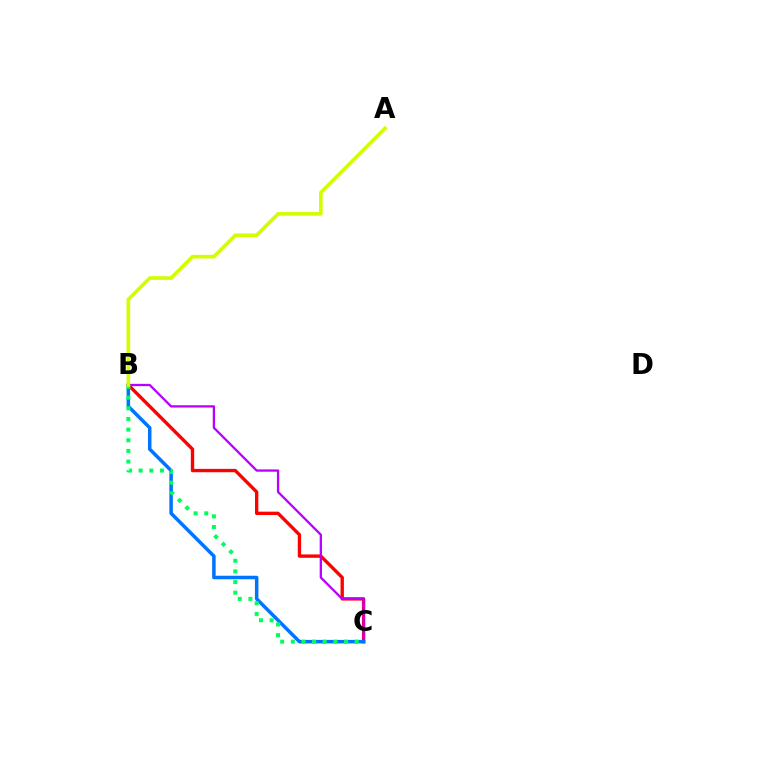{('B', 'C'): [{'color': '#ff0000', 'line_style': 'solid', 'thickness': 2.41}, {'color': '#b900ff', 'line_style': 'solid', 'thickness': 1.65}, {'color': '#0074ff', 'line_style': 'solid', 'thickness': 2.52}, {'color': '#00ff5c', 'line_style': 'dotted', 'thickness': 2.89}], ('A', 'B'): [{'color': '#d1ff00', 'line_style': 'solid', 'thickness': 2.64}]}